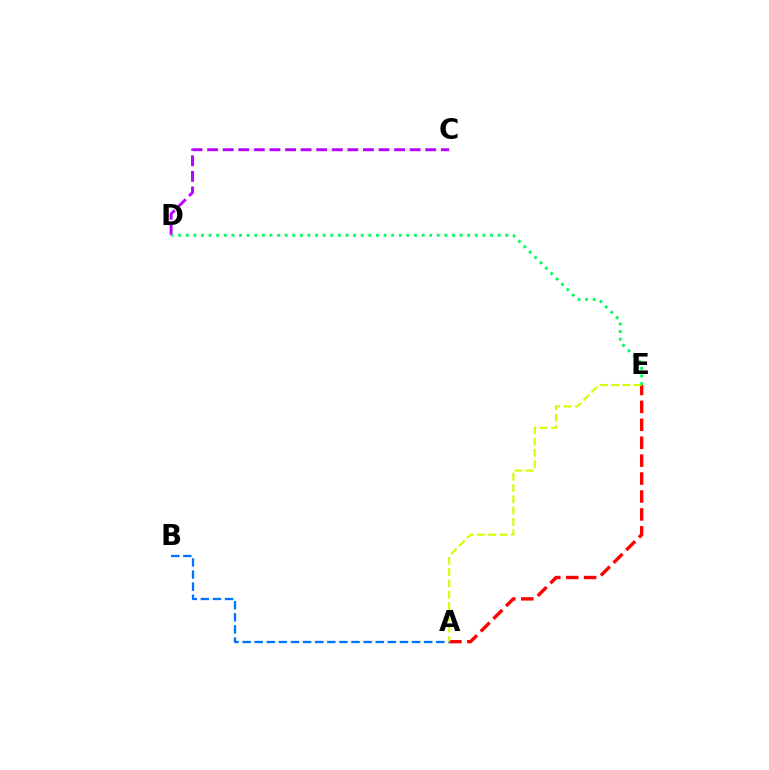{('C', 'D'): [{'color': '#b900ff', 'line_style': 'dashed', 'thickness': 2.12}], ('A', 'E'): [{'color': '#ff0000', 'line_style': 'dashed', 'thickness': 2.43}, {'color': '#d1ff00', 'line_style': 'dashed', 'thickness': 1.54}], ('A', 'B'): [{'color': '#0074ff', 'line_style': 'dashed', 'thickness': 1.64}], ('D', 'E'): [{'color': '#00ff5c', 'line_style': 'dotted', 'thickness': 2.07}]}